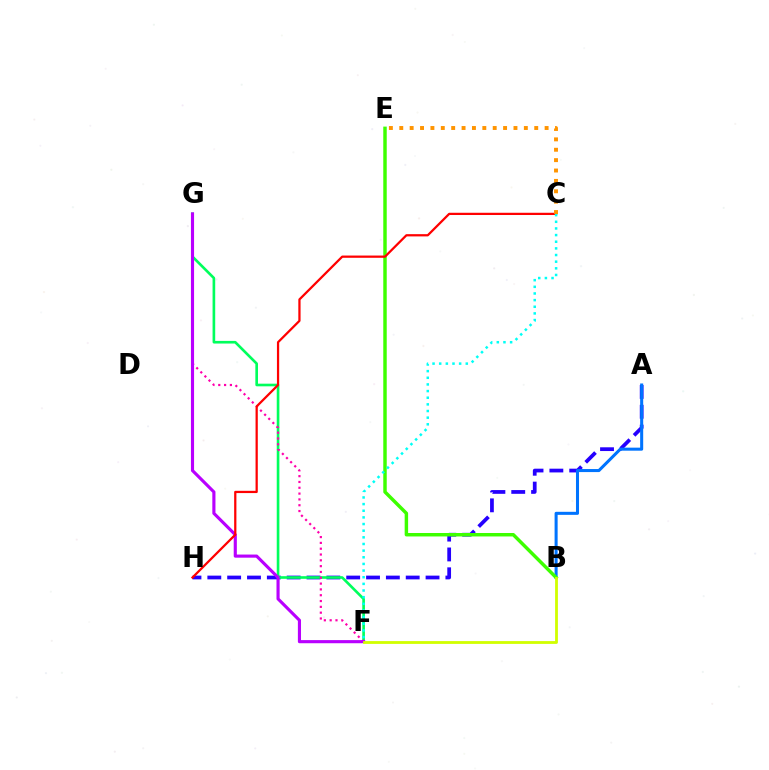{('A', 'H'): [{'color': '#2500ff', 'line_style': 'dashed', 'thickness': 2.7}], ('F', 'G'): [{'color': '#00ff5c', 'line_style': 'solid', 'thickness': 1.9}, {'color': '#ff00ac', 'line_style': 'dotted', 'thickness': 1.58}, {'color': '#b900ff', 'line_style': 'solid', 'thickness': 2.25}], ('A', 'B'): [{'color': '#0074ff', 'line_style': 'solid', 'thickness': 2.19}], ('B', 'E'): [{'color': '#3dff00', 'line_style': 'solid', 'thickness': 2.49}], ('C', 'H'): [{'color': '#ff0000', 'line_style': 'solid', 'thickness': 1.62}], ('B', 'F'): [{'color': '#d1ff00', 'line_style': 'solid', 'thickness': 2.02}], ('C', 'F'): [{'color': '#00fff6', 'line_style': 'dotted', 'thickness': 1.81}], ('C', 'E'): [{'color': '#ff9400', 'line_style': 'dotted', 'thickness': 2.82}]}